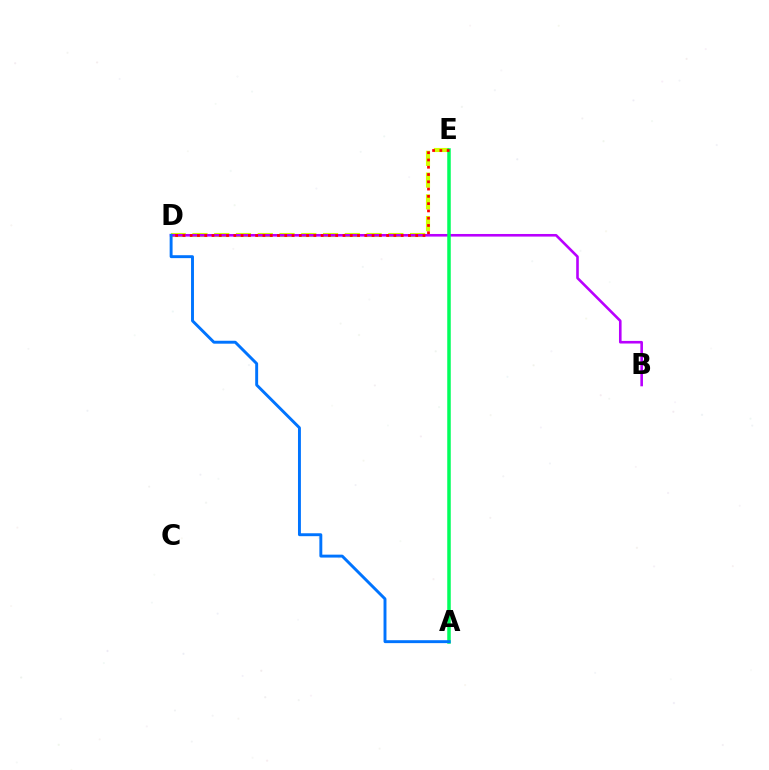{('D', 'E'): [{'color': '#d1ff00', 'line_style': 'dashed', 'thickness': 2.96}, {'color': '#ff0000', 'line_style': 'dotted', 'thickness': 1.98}], ('B', 'D'): [{'color': '#b900ff', 'line_style': 'solid', 'thickness': 1.88}], ('A', 'E'): [{'color': '#00ff5c', 'line_style': 'solid', 'thickness': 2.53}], ('A', 'D'): [{'color': '#0074ff', 'line_style': 'solid', 'thickness': 2.1}]}